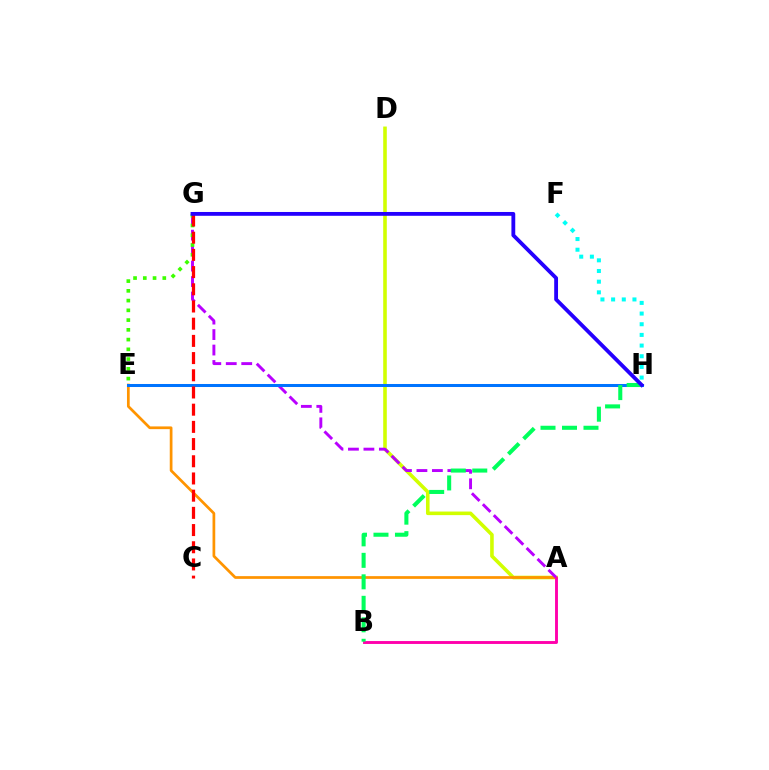{('F', 'H'): [{'color': '#00fff6', 'line_style': 'dotted', 'thickness': 2.9}], ('A', 'D'): [{'color': '#d1ff00', 'line_style': 'solid', 'thickness': 2.58}], ('A', 'E'): [{'color': '#ff9400', 'line_style': 'solid', 'thickness': 1.96}], ('A', 'G'): [{'color': '#b900ff', 'line_style': 'dashed', 'thickness': 2.1}], ('E', 'H'): [{'color': '#0074ff', 'line_style': 'solid', 'thickness': 2.17}], ('A', 'B'): [{'color': '#ff00ac', 'line_style': 'solid', 'thickness': 2.08}], ('E', 'G'): [{'color': '#3dff00', 'line_style': 'dotted', 'thickness': 2.65}], ('B', 'H'): [{'color': '#00ff5c', 'line_style': 'dashed', 'thickness': 2.92}], ('C', 'G'): [{'color': '#ff0000', 'line_style': 'dashed', 'thickness': 2.34}], ('G', 'H'): [{'color': '#2500ff', 'line_style': 'solid', 'thickness': 2.75}]}